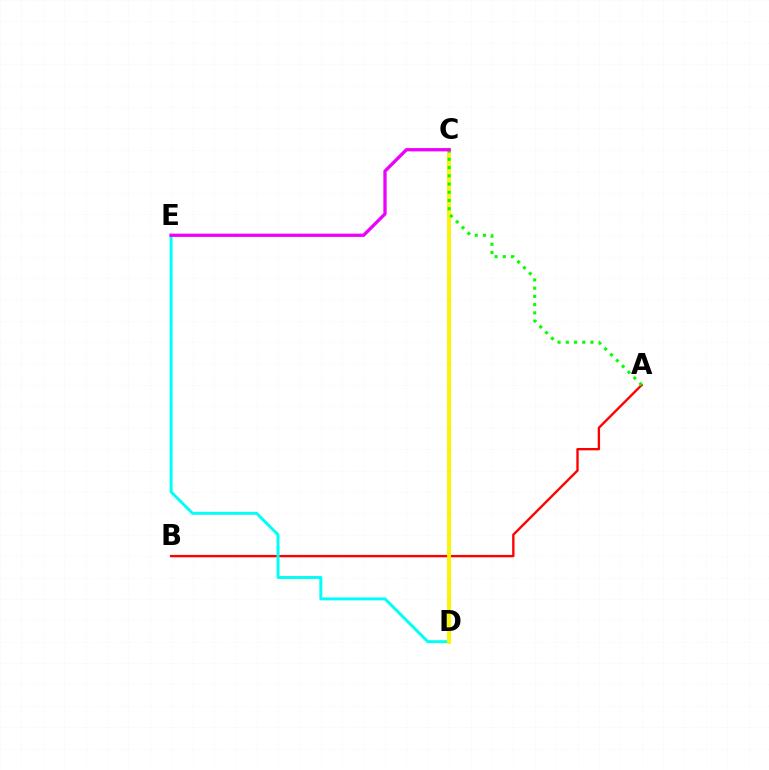{('A', 'B'): [{'color': '#ff0000', 'line_style': 'solid', 'thickness': 1.69}], ('C', 'D'): [{'color': '#0010ff', 'line_style': 'dotted', 'thickness': 1.7}, {'color': '#fcf500', 'line_style': 'solid', 'thickness': 2.8}], ('D', 'E'): [{'color': '#00fff6', 'line_style': 'solid', 'thickness': 2.13}], ('A', 'C'): [{'color': '#08ff00', 'line_style': 'dotted', 'thickness': 2.24}], ('C', 'E'): [{'color': '#ee00ff', 'line_style': 'solid', 'thickness': 2.37}]}